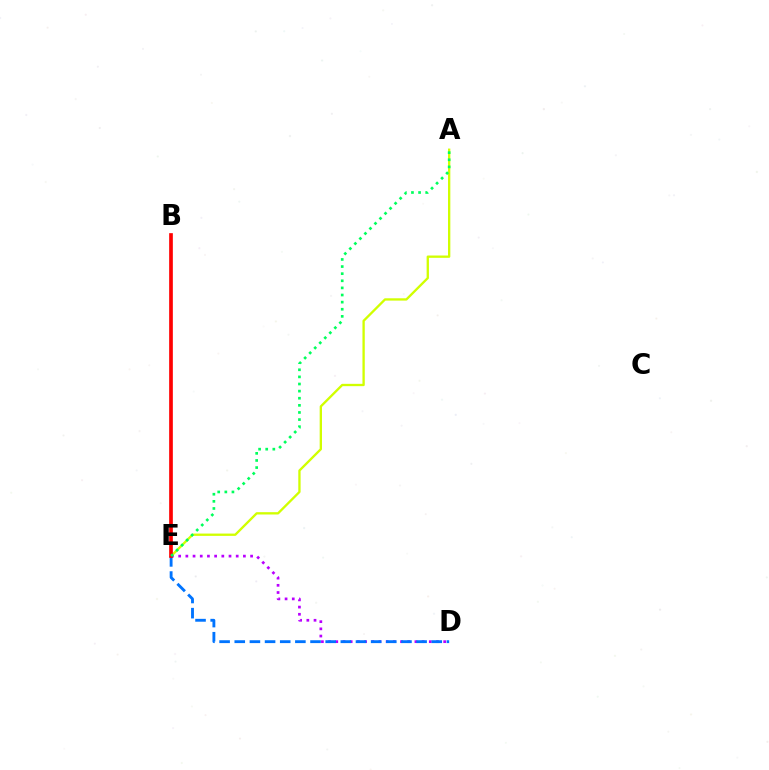{('D', 'E'): [{'color': '#b900ff', 'line_style': 'dotted', 'thickness': 1.95}, {'color': '#0074ff', 'line_style': 'dashed', 'thickness': 2.06}], ('A', 'E'): [{'color': '#d1ff00', 'line_style': 'solid', 'thickness': 1.67}, {'color': '#00ff5c', 'line_style': 'dotted', 'thickness': 1.93}], ('B', 'E'): [{'color': '#ff0000', 'line_style': 'solid', 'thickness': 2.65}]}